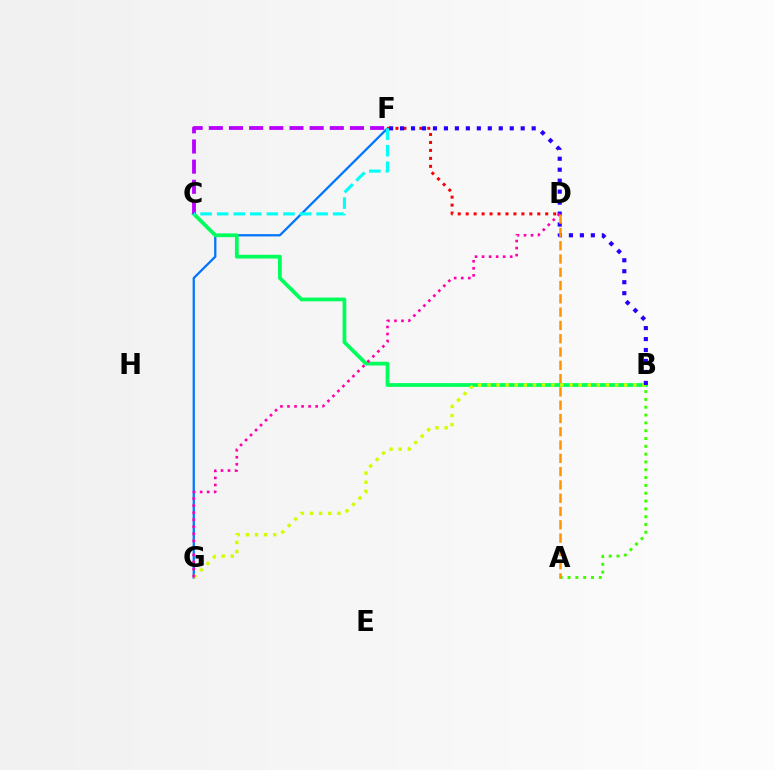{('F', 'G'): [{'color': '#0074ff', 'line_style': 'solid', 'thickness': 1.62}], ('B', 'C'): [{'color': '#00ff5c', 'line_style': 'solid', 'thickness': 2.71}], ('D', 'F'): [{'color': '#ff0000', 'line_style': 'dotted', 'thickness': 2.16}], ('B', 'G'): [{'color': '#d1ff00', 'line_style': 'dotted', 'thickness': 2.48}], ('B', 'F'): [{'color': '#2500ff', 'line_style': 'dotted', 'thickness': 2.98}], ('D', 'G'): [{'color': '#ff00ac', 'line_style': 'dotted', 'thickness': 1.91}], ('A', 'B'): [{'color': '#3dff00', 'line_style': 'dotted', 'thickness': 2.12}], ('C', 'F'): [{'color': '#b900ff', 'line_style': 'dashed', 'thickness': 2.74}, {'color': '#00fff6', 'line_style': 'dashed', 'thickness': 2.25}], ('A', 'D'): [{'color': '#ff9400', 'line_style': 'dashed', 'thickness': 1.81}]}